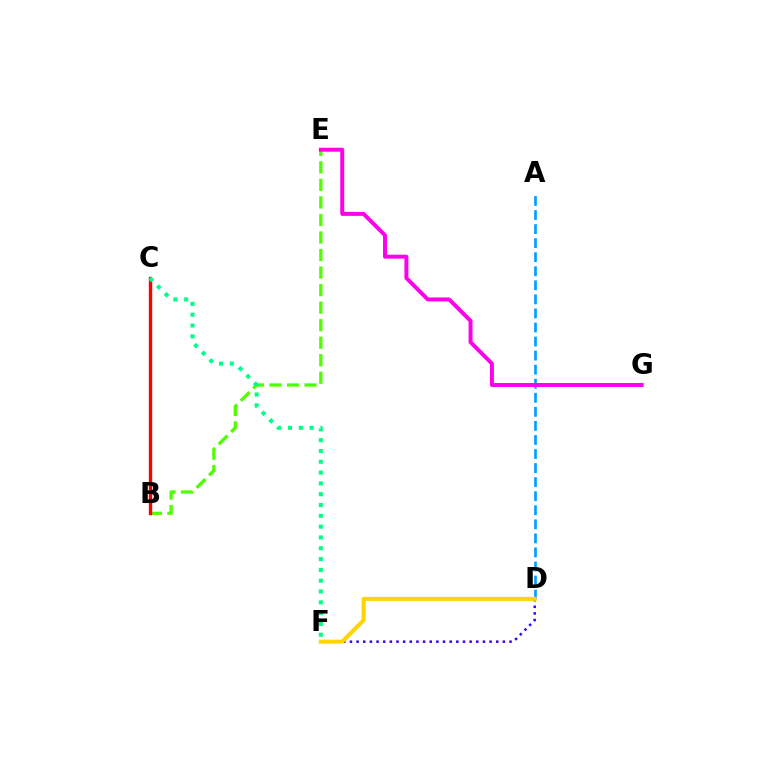{('A', 'D'): [{'color': '#009eff', 'line_style': 'dashed', 'thickness': 1.91}], ('B', 'E'): [{'color': '#4fff00', 'line_style': 'dashed', 'thickness': 2.38}], ('E', 'G'): [{'color': '#ff00ed', 'line_style': 'solid', 'thickness': 2.85}], ('D', 'F'): [{'color': '#3700ff', 'line_style': 'dotted', 'thickness': 1.81}, {'color': '#ffd500', 'line_style': 'solid', 'thickness': 2.91}], ('B', 'C'): [{'color': '#ff0000', 'line_style': 'solid', 'thickness': 2.43}], ('C', 'F'): [{'color': '#00ff86', 'line_style': 'dotted', 'thickness': 2.94}]}